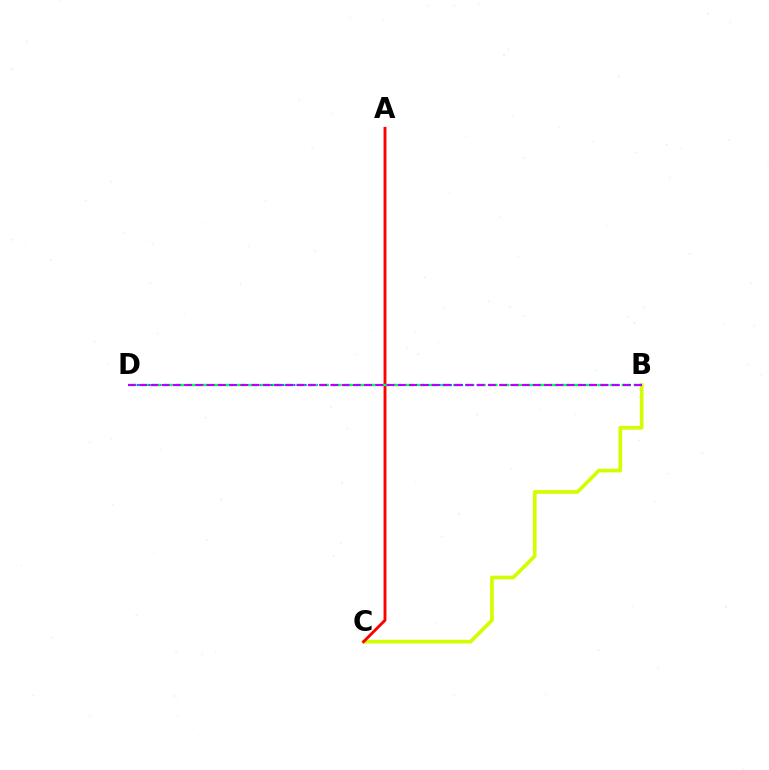{('B', 'C'): [{'color': '#d1ff00', 'line_style': 'solid', 'thickness': 2.66}], ('A', 'C'): [{'color': '#ff0000', 'line_style': 'solid', 'thickness': 2.08}], ('B', 'D'): [{'color': '#0074ff', 'line_style': 'dotted', 'thickness': 1.52}, {'color': '#00ff5c', 'line_style': 'dashed', 'thickness': 1.64}, {'color': '#b900ff', 'line_style': 'dashed', 'thickness': 1.53}]}